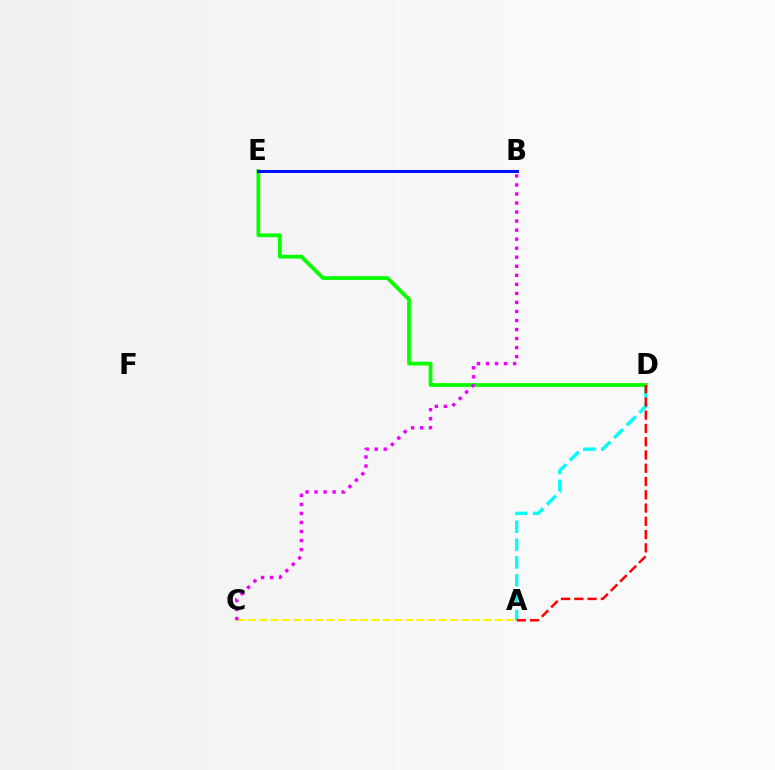{('A', 'D'): [{'color': '#00fff6', 'line_style': 'dashed', 'thickness': 2.43}, {'color': '#ff0000', 'line_style': 'dashed', 'thickness': 1.8}], ('D', 'E'): [{'color': '#08ff00', 'line_style': 'solid', 'thickness': 2.73}], ('A', 'C'): [{'color': '#fcf500', 'line_style': 'dashed', 'thickness': 1.52}], ('B', 'C'): [{'color': '#ee00ff', 'line_style': 'dotted', 'thickness': 2.46}], ('B', 'E'): [{'color': '#0010ff', 'line_style': 'solid', 'thickness': 2.16}]}